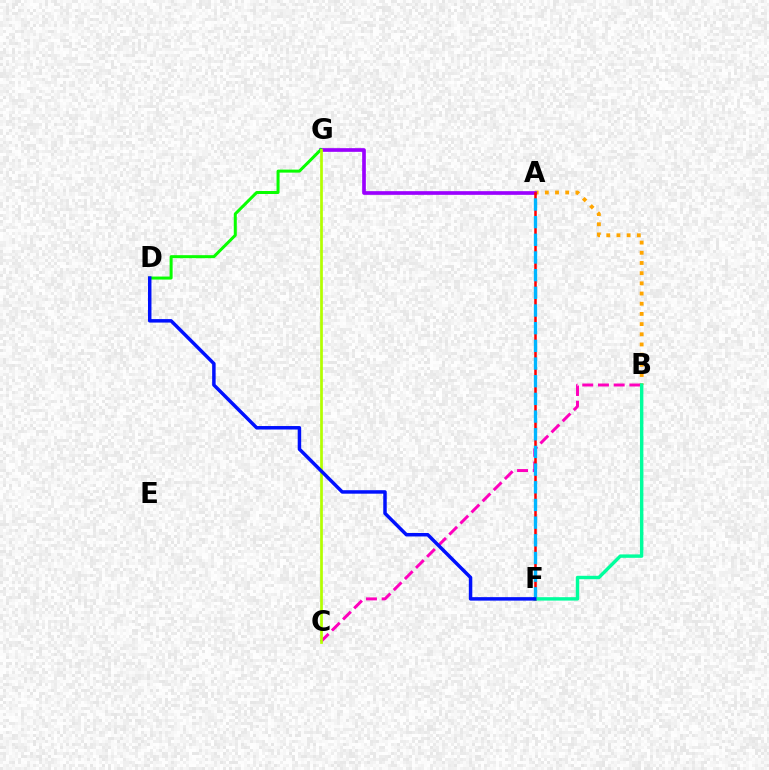{('A', 'B'): [{'color': '#ffa500', 'line_style': 'dotted', 'thickness': 2.77}], ('A', 'G'): [{'color': '#9b00ff', 'line_style': 'solid', 'thickness': 2.65}], ('D', 'G'): [{'color': '#08ff00', 'line_style': 'solid', 'thickness': 2.17}], ('B', 'C'): [{'color': '#ff00bd', 'line_style': 'dashed', 'thickness': 2.13}], ('A', 'F'): [{'color': '#ff0000', 'line_style': 'solid', 'thickness': 1.82}, {'color': '#00b5ff', 'line_style': 'dashed', 'thickness': 2.4}], ('B', 'F'): [{'color': '#00ff9d', 'line_style': 'solid', 'thickness': 2.46}], ('C', 'G'): [{'color': '#b3ff00', 'line_style': 'solid', 'thickness': 1.96}], ('D', 'F'): [{'color': '#0010ff', 'line_style': 'solid', 'thickness': 2.5}]}